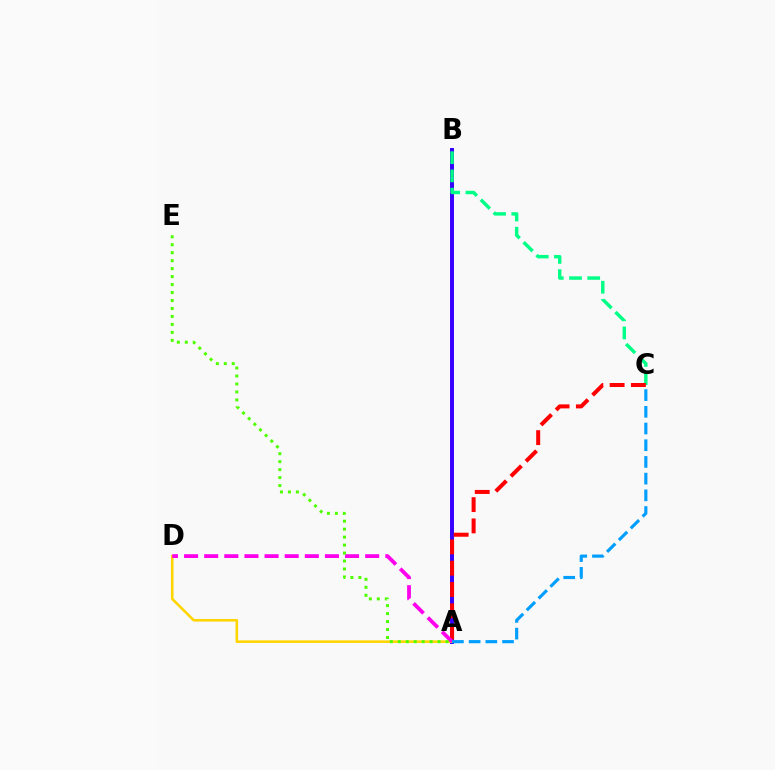{('A', 'B'): [{'color': '#3700ff', 'line_style': 'solid', 'thickness': 2.86}], ('B', 'C'): [{'color': '#00ff86', 'line_style': 'dashed', 'thickness': 2.48}], ('A', 'D'): [{'color': '#ffd500', 'line_style': 'solid', 'thickness': 1.86}, {'color': '#ff00ed', 'line_style': 'dashed', 'thickness': 2.73}], ('A', 'C'): [{'color': '#ff0000', 'line_style': 'dashed', 'thickness': 2.89}, {'color': '#009eff', 'line_style': 'dashed', 'thickness': 2.27}], ('A', 'E'): [{'color': '#4fff00', 'line_style': 'dotted', 'thickness': 2.16}]}